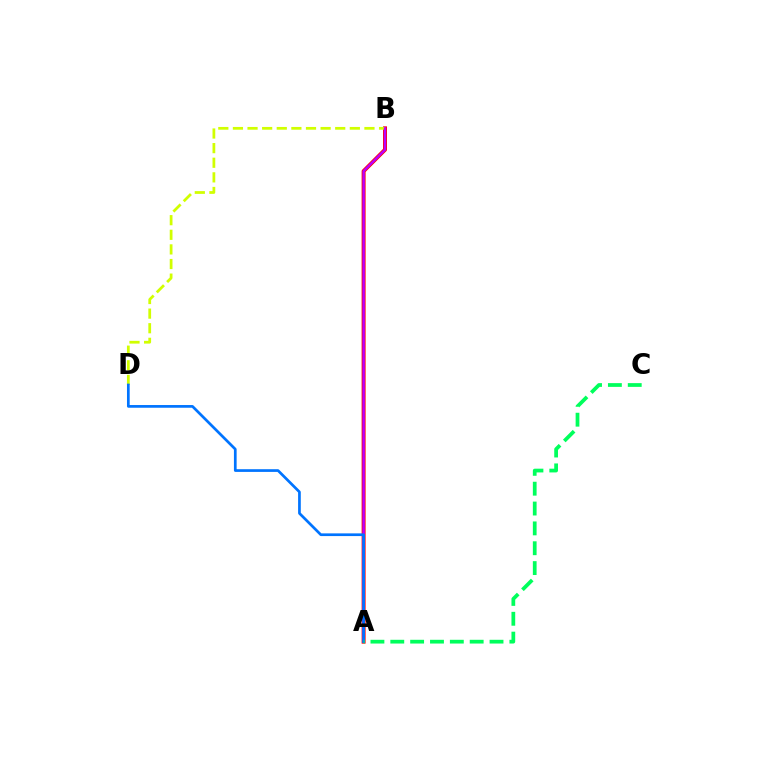{('A', 'B'): [{'color': '#ff0000', 'line_style': 'solid', 'thickness': 2.85}, {'color': '#b900ff', 'line_style': 'solid', 'thickness': 1.75}], ('B', 'D'): [{'color': '#d1ff00', 'line_style': 'dashed', 'thickness': 1.99}], ('A', 'D'): [{'color': '#0074ff', 'line_style': 'solid', 'thickness': 1.95}], ('A', 'C'): [{'color': '#00ff5c', 'line_style': 'dashed', 'thickness': 2.7}]}